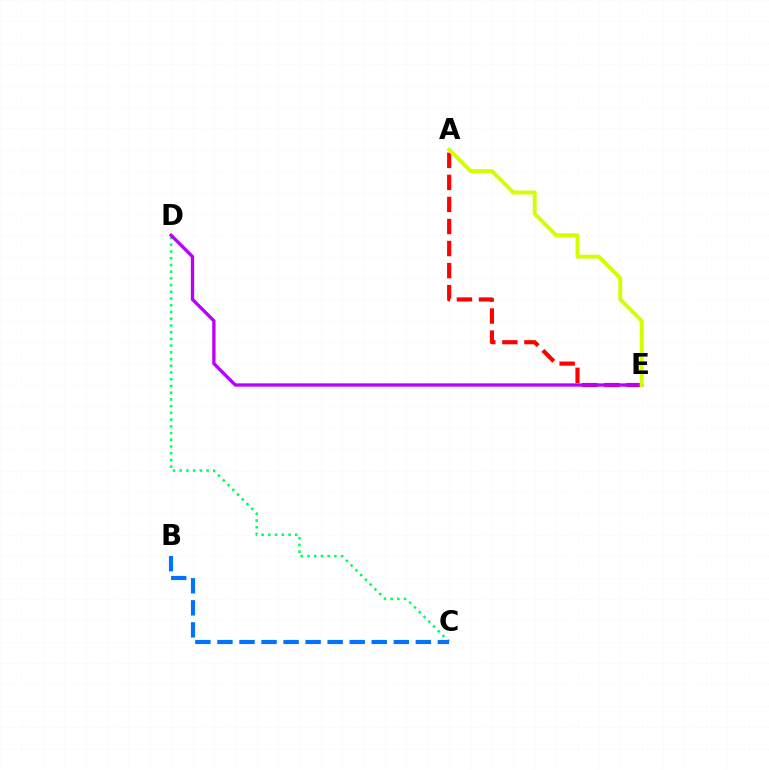{('C', 'D'): [{'color': '#00ff5c', 'line_style': 'dotted', 'thickness': 1.83}], ('B', 'C'): [{'color': '#0074ff', 'line_style': 'dashed', 'thickness': 2.99}], ('A', 'E'): [{'color': '#ff0000', 'line_style': 'dashed', 'thickness': 3.0}, {'color': '#d1ff00', 'line_style': 'solid', 'thickness': 2.82}], ('D', 'E'): [{'color': '#b900ff', 'line_style': 'solid', 'thickness': 2.39}]}